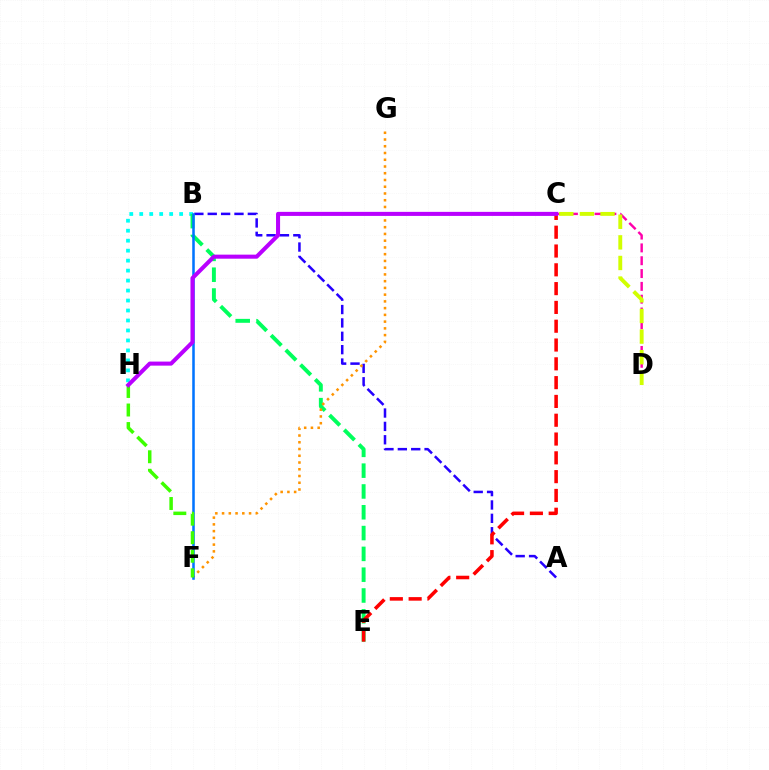{('C', 'D'): [{'color': '#ff00ac', 'line_style': 'dashed', 'thickness': 1.74}, {'color': '#d1ff00', 'line_style': 'dashed', 'thickness': 2.8}], ('B', 'H'): [{'color': '#00fff6', 'line_style': 'dotted', 'thickness': 2.71}], ('A', 'B'): [{'color': '#2500ff', 'line_style': 'dashed', 'thickness': 1.82}], ('B', 'E'): [{'color': '#00ff5c', 'line_style': 'dashed', 'thickness': 2.83}], ('F', 'G'): [{'color': '#ff9400', 'line_style': 'dotted', 'thickness': 1.83}], ('C', 'E'): [{'color': '#ff0000', 'line_style': 'dashed', 'thickness': 2.55}], ('B', 'F'): [{'color': '#0074ff', 'line_style': 'solid', 'thickness': 1.83}], ('F', 'H'): [{'color': '#3dff00', 'line_style': 'dashed', 'thickness': 2.52}], ('C', 'H'): [{'color': '#b900ff', 'line_style': 'solid', 'thickness': 2.92}]}